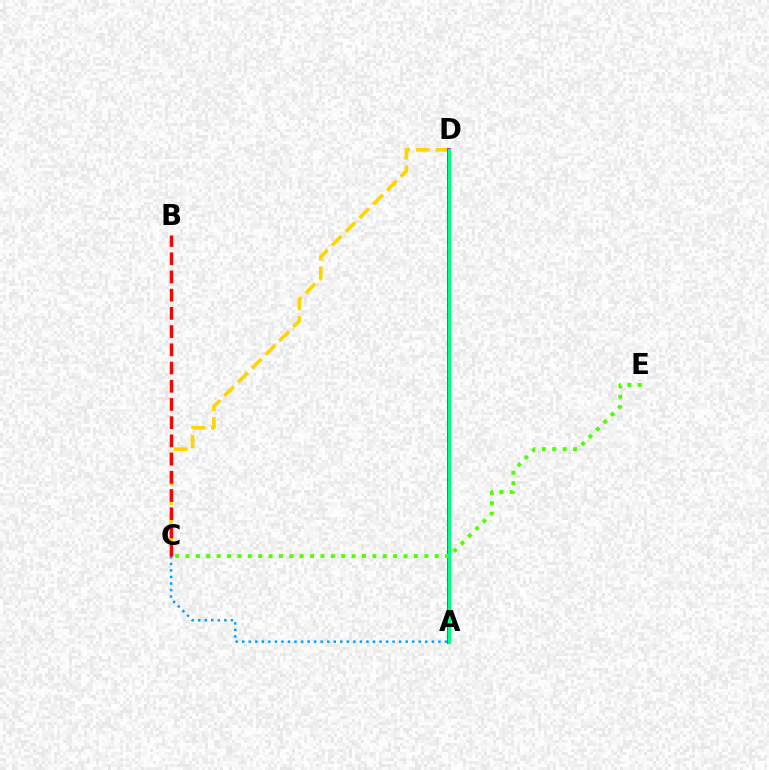{('A', 'C'): [{'color': '#009eff', 'line_style': 'dotted', 'thickness': 1.78}], ('C', 'D'): [{'color': '#ffd500', 'line_style': 'dashed', 'thickness': 2.65}], ('A', 'D'): [{'color': '#3700ff', 'line_style': 'solid', 'thickness': 2.66}, {'color': '#ff00ed', 'line_style': 'solid', 'thickness': 2.54}, {'color': '#00ff86', 'line_style': 'solid', 'thickness': 2.42}], ('B', 'C'): [{'color': '#ff0000', 'line_style': 'dashed', 'thickness': 2.47}], ('C', 'E'): [{'color': '#4fff00', 'line_style': 'dotted', 'thickness': 2.82}]}